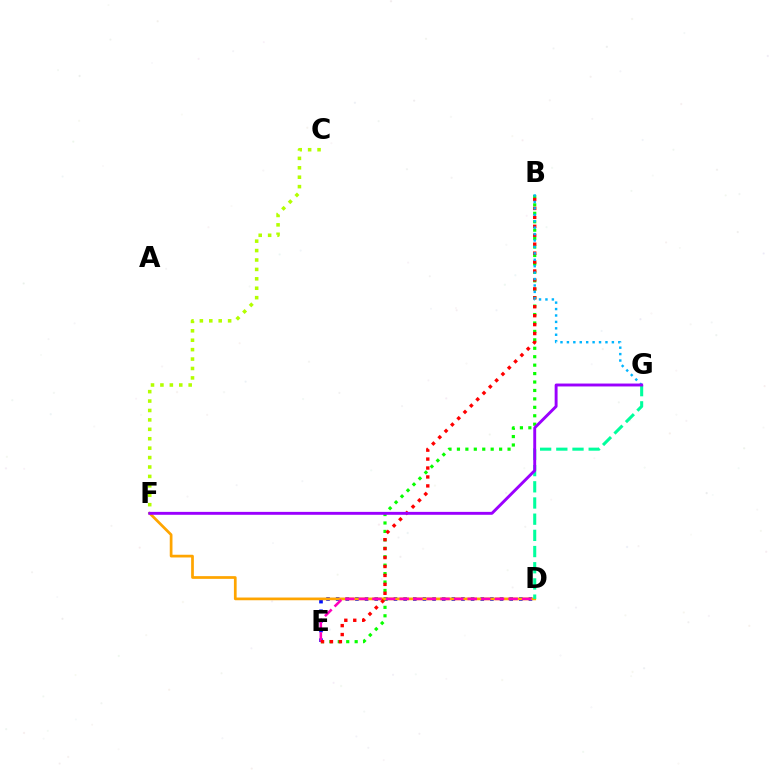{('D', 'E'): [{'color': '#0010ff', 'line_style': 'dotted', 'thickness': 2.62}, {'color': '#ff00bd', 'line_style': 'dashed', 'thickness': 1.85}], ('B', 'E'): [{'color': '#08ff00', 'line_style': 'dotted', 'thickness': 2.29}, {'color': '#ff0000', 'line_style': 'dotted', 'thickness': 2.43}], ('D', 'F'): [{'color': '#ffa500', 'line_style': 'solid', 'thickness': 1.96}], ('C', 'F'): [{'color': '#b3ff00', 'line_style': 'dotted', 'thickness': 2.56}], ('D', 'G'): [{'color': '#00ff9d', 'line_style': 'dashed', 'thickness': 2.2}], ('B', 'G'): [{'color': '#00b5ff', 'line_style': 'dotted', 'thickness': 1.75}], ('F', 'G'): [{'color': '#9b00ff', 'line_style': 'solid', 'thickness': 2.09}]}